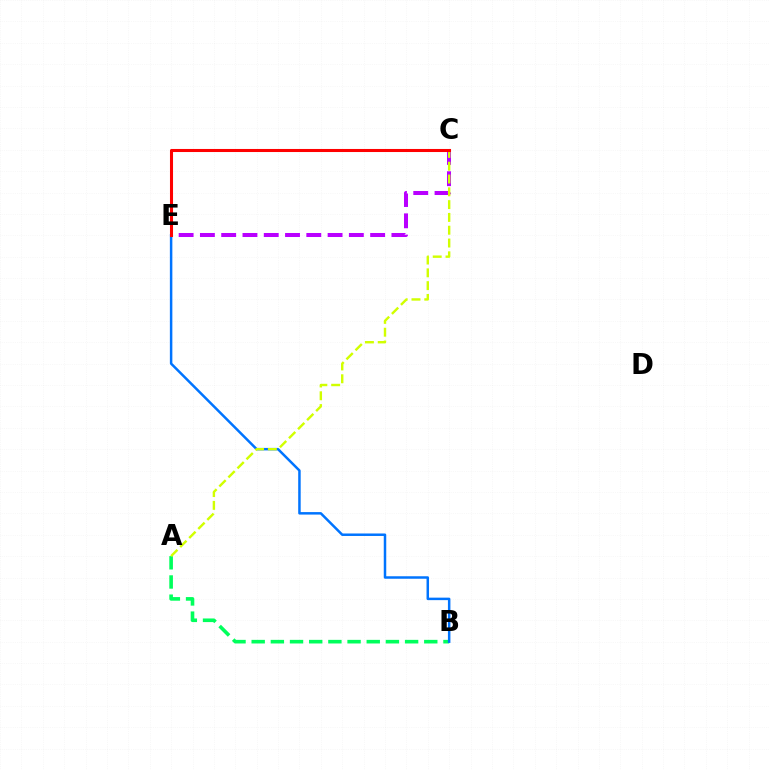{('A', 'B'): [{'color': '#00ff5c', 'line_style': 'dashed', 'thickness': 2.61}], ('C', 'E'): [{'color': '#b900ff', 'line_style': 'dashed', 'thickness': 2.89}, {'color': '#ff0000', 'line_style': 'solid', 'thickness': 2.2}], ('B', 'E'): [{'color': '#0074ff', 'line_style': 'solid', 'thickness': 1.79}], ('A', 'C'): [{'color': '#d1ff00', 'line_style': 'dashed', 'thickness': 1.74}]}